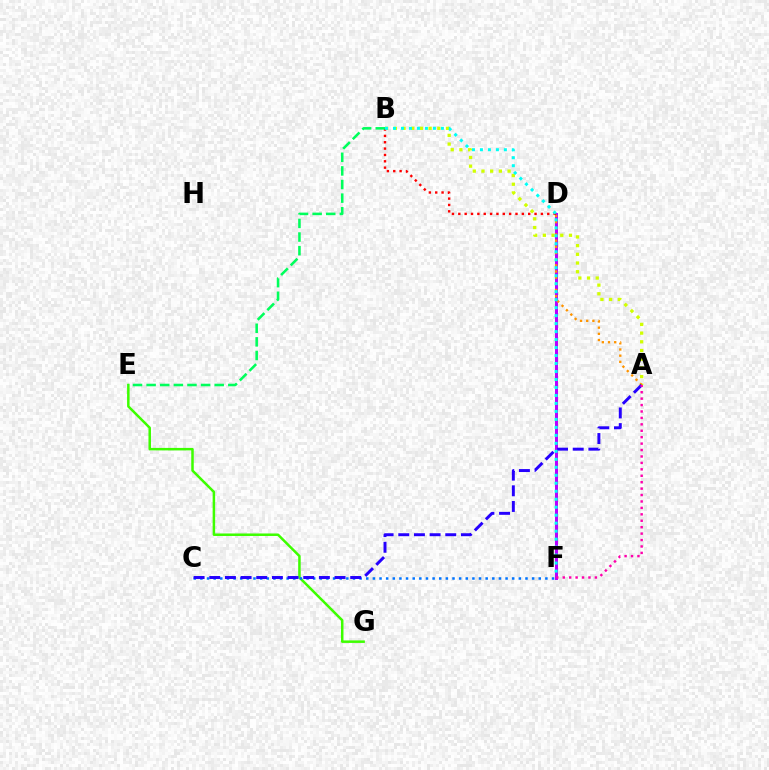{('E', 'G'): [{'color': '#3dff00', 'line_style': 'solid', 'thickness': 1.8}], ('C', 'F'): [{'color': '#0074ff', 'line_style': 'dotted', 'thickness': 1.8}], ('A', 'B'): [{'color': '#d1ff00', 'line_style': 'dotted', 'thickness': 2.36}], ('D', 'F'): [{'color': '#b900ff', 'line_style': 'solid', 'thickness': 2.18}], ('A', 'D'): [{'color': '#ff9400', 'line_style': 'dotted', 'thickness': 1.68}], ('B', 'D'): [{'color': '#ff0000', 'line_style': 'dotted', 'thickness': 1.73}], ('A', 'C'): [{'color': '#2500ff', 'line_style': 'dashed', 'thickness': 2.13}], ('B', 'F'): [{'color': '#00fff6', 'line_style': 'dotted', 'thickness': 2.17}], ('B', 'E'): [{'color': '#00ff5c', 'line_style': 'dashed', 'thickness': 1.85}], ('A', 'F'): [{'color': '#ff00ac', 'line_style': 'dotted', 'thickness': 1.75}]}